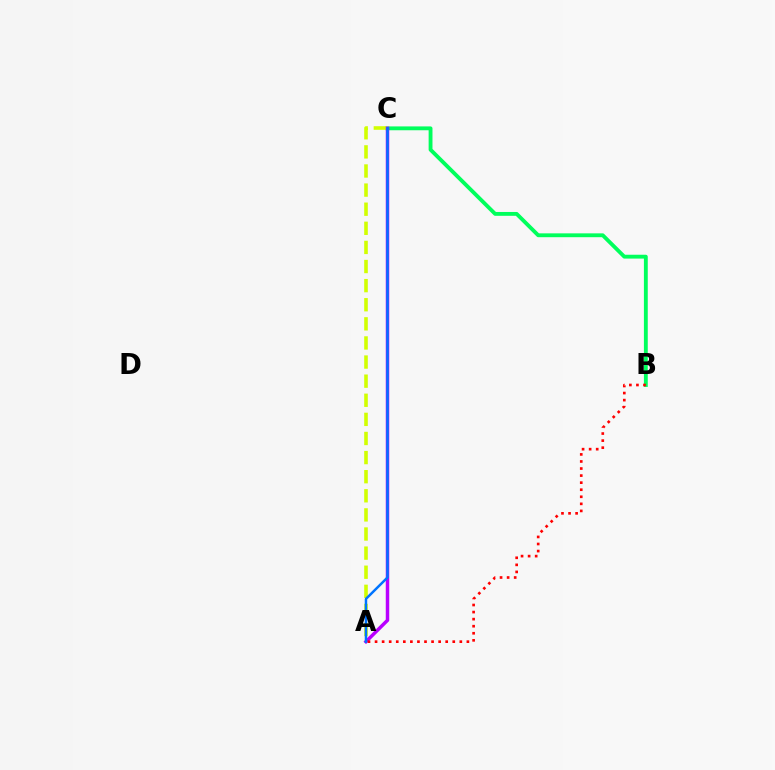{('B', 'C'): [{'color': '#00ff5c', 'line_style': 'solid', 'thickness': 2.77}], ('A', 'C'): [{'color': '#d1ff00', 'line_style': 'dashed', 'thickness': 2.6}, {'color': '#b900ff', 'line_style': 'solid', 'thickness': 2.5}, {'color': '#0074ff', 'line_style': 'solid', 'thickness': 1.78}], ('A', 'B'): [{'color': '#ff0000', 'line_style': 'dotted', 'thickness': 1.92}]}